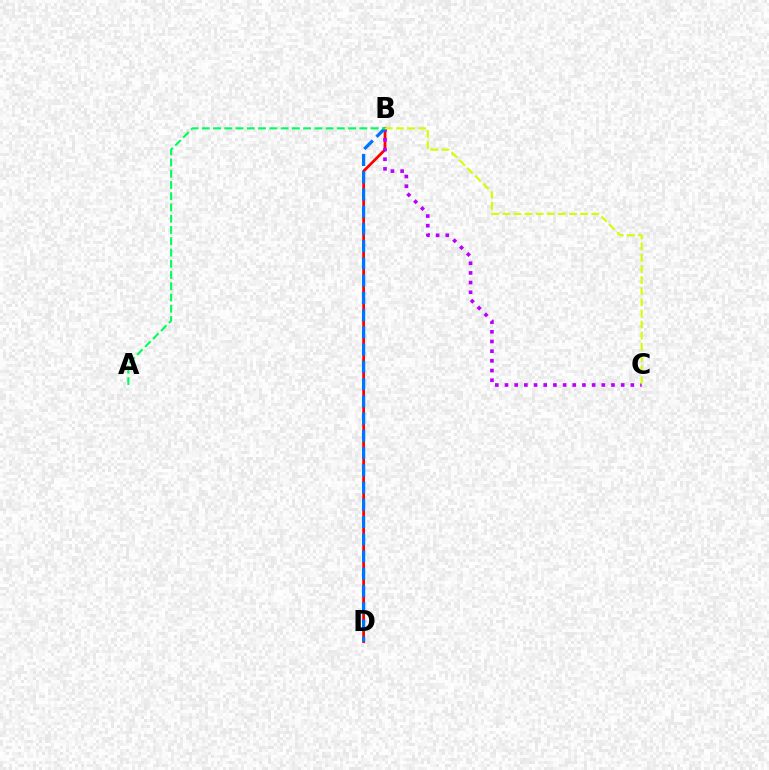{('B', 'D'): [{'color': '#ff0000', 'line_style': 'solid', 'thickness': 1.98}, {'color': '#0074ff', 'line_style': 'dashed', 'thickness': 2.34}], ('B', 'C'): [{'color': '#b900ff', 'line_style': 'dotted', 'thickness': 2.63}, {'color': '#d1ff00', 'line_style': 'dashed', 'thickness': 1.51}], ('A', 'B'): [{'color': '#00ff5c', 'line_style': 'dashed', 'thickness': 1.53}]}